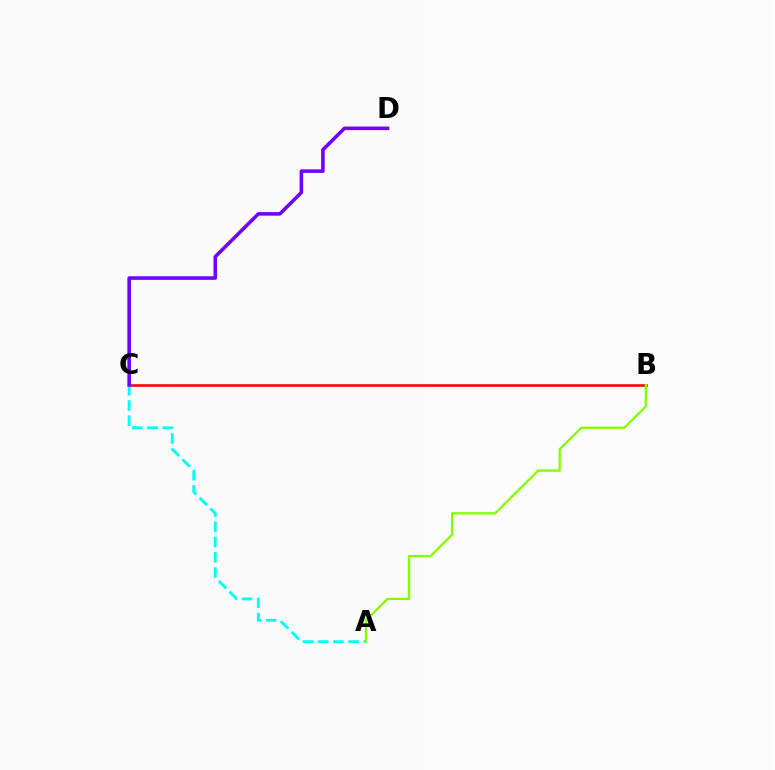{('B', 'C'): [{'color': '#ff0000', 'line_style': 'solid', 'thickness': 1.87}], ('A', 'C'): [{'color': '#00fff6', 'line_style': 'dashed', 'thickness': 2.06}], ('A', 'B'): [{'color': '#84ff00', 'line_style': 'solid', 'thickness': 1.65}], ('C', 'D'): [{'color': '#7200ff', 'line_style': 'solid', 'thickness': 2.57}]}